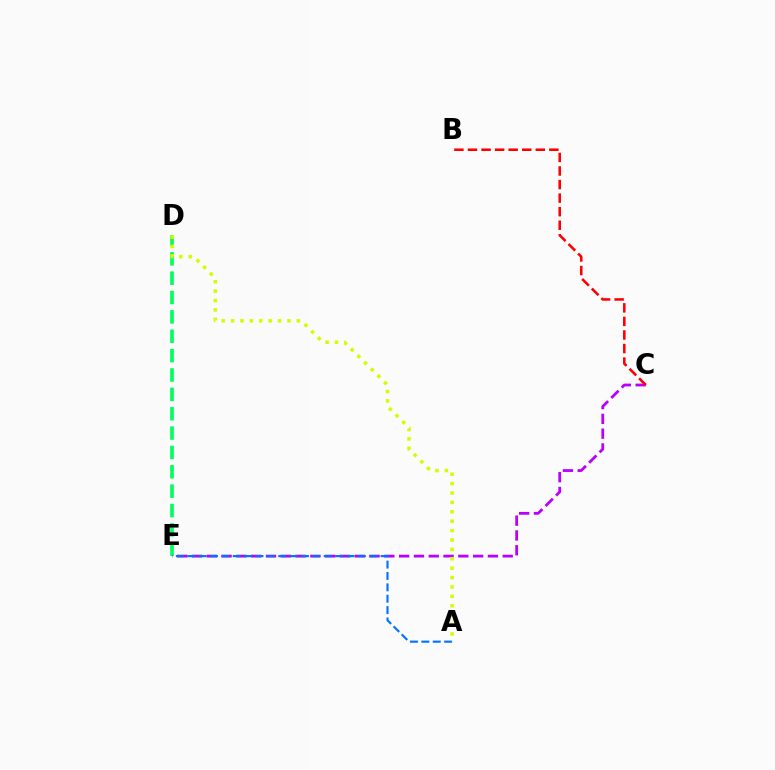{('D', 'E'): [{'color': '#00ff5c', 'line_style': 'dashed', 'thickness': 2.63}], ('C', 'E'): [{'color': '#b900ff', 'line_style': 'dashed', 'thickness': 2.01}], ('A', 'E'): [{'color': '#0074ff', 'line_style': 'dashed', 'thickness': 1.55}], ('B', 'C'): [{'color': '#ff0000', 'line_style': 'dashed', 'thickness': 1.84}], ('A', 'D'): [{'color': '#d1ff00', 'line_style': 'dotted', 'thickness': 2.55}]}